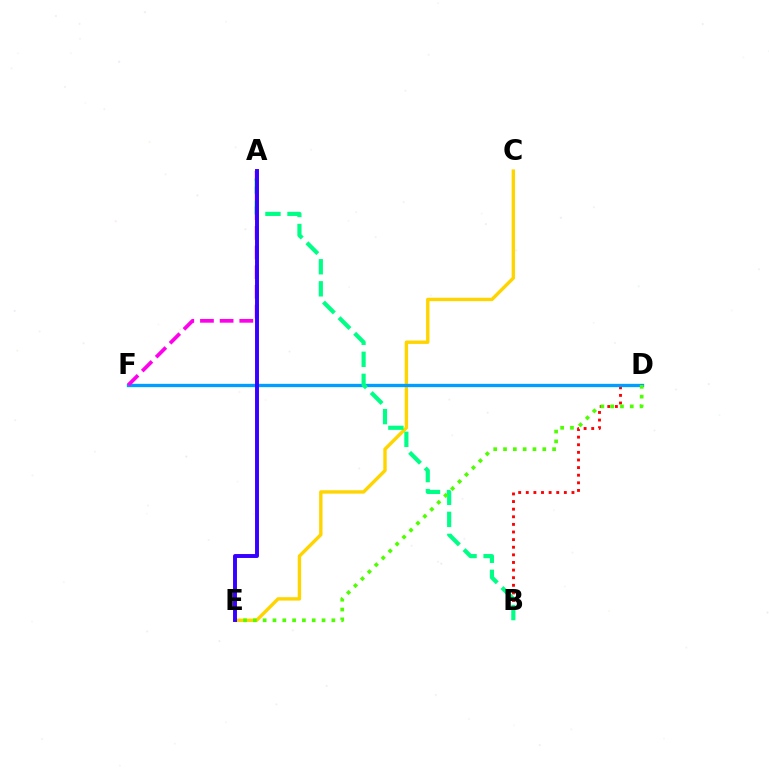{('C', 'E'): [{'color': '#ffd500', 'line_style': 'solid', 'thickness': 2.45}], ('B', 'D'): [{'color': '#ff0000', 'line_style': 'dotted', 'thickness': 2.07}], ('D', 'F'): [{'color': '#009eff', 'line_style': 'solid', 'thickness': 2.39}], ('A', 'F'): [{'color': '#ff00ed', 'line_style': 'dashed', 'thickness': 2.67}], ('A', 'B'): [{'color': '#00ff86', 'line_style': 'dashed', 'thickness': 3.0}], ('D', 'E'): [{'color': '#4fff00', 'line_style': 'dotted', 'thickness': 2.67}], ('A', 'E'): [{'color': '#3700ff', 'line_style': 'solid', 'thickness': 2.82}]}